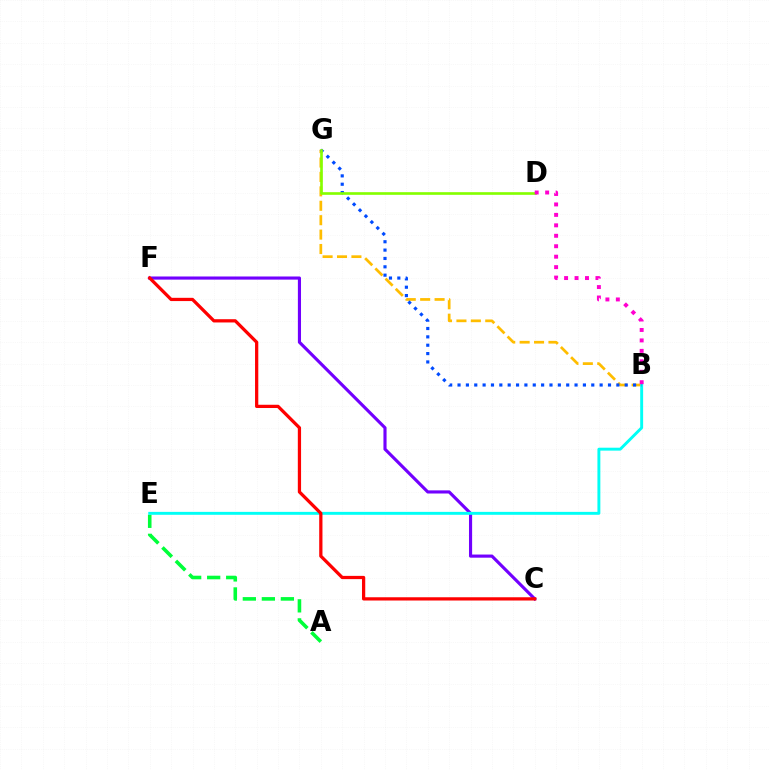{('B', 'G'): [{'color': '#ffbd00', 'line_style': 'dashed', 'thickness': 1.96}, {'color': '#004bff', 'line_style': 'dotted', 'thickness': 2.27}], ('A', 'E'): [{'color': '#00ff39', 'line_style': 'dashed', 'thickness': 2.58}], ('C', 'F'): [{'color': '#7200ff', 'line_style': 'solid', 'thickness': 2.26}, {'color': '#ff0000', 'line_style': 'solid', 'thickness': 2.34}], ('B', 'E'): [{'color': '#00fff6', 'line_style': 'solid', 'thickness': 2.1}], ('D', 'G'): [{'color': '#84ff00', 'line_style': 'solid', 'thickness': 1.91}], ('B', 'D'): [{'color': '#ff00cf', 'line_style': 'dotted', 'thickness': 2.84}]}